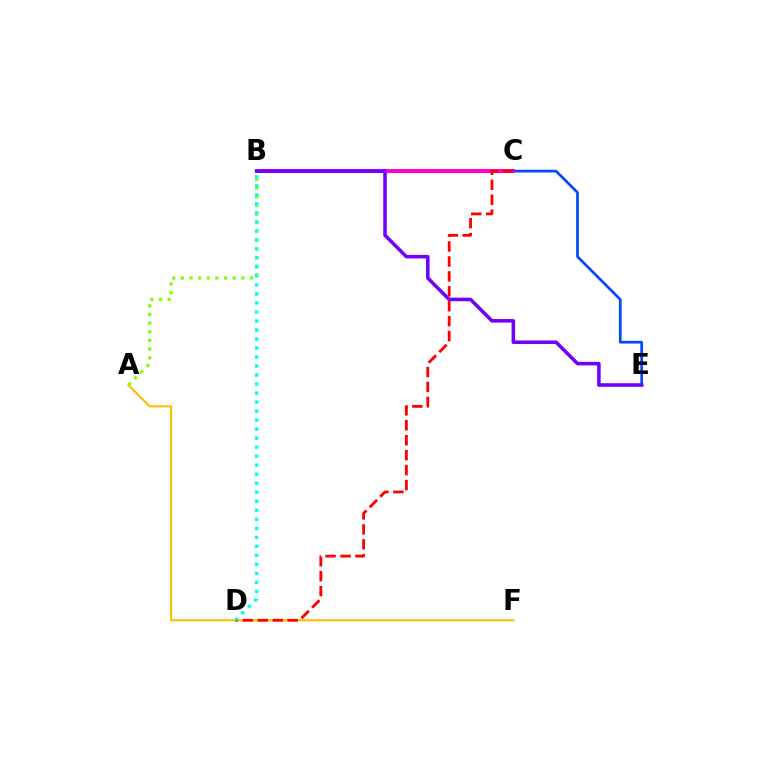{('A', 'F'): [{'color': '#ffbd00', 'line_style': 'solid', 'thickness': 1.52}], ('C', 'E'): [{'color': '#004bff', 'line_style': 'solid', 'thickness': 1.96}], ('B', 'C'): [{'color': '#00ff39', 'line_style': 'dotted', 'thickness': 2.77}, {'color': '#ff00cf', 'line_style': 'solid', 'thickness': 2.85}], ('A', 'B'): [{'color': '#84ff00', 'line_style': 'dotted', 'thickness': 2.35}], ('B', 'E'): [{'color': '#7200ff', 'line_style': 'solid', 'thickness': 2.56}], ('C', 'D'): [{'color': '#ff0000', 'line_style': 'dashed', 'thickness': 2.03}], ('B', 'D'): [{'color': '#00fff6', 'line_style': 'dotted', 'thickness': 2.45}]}